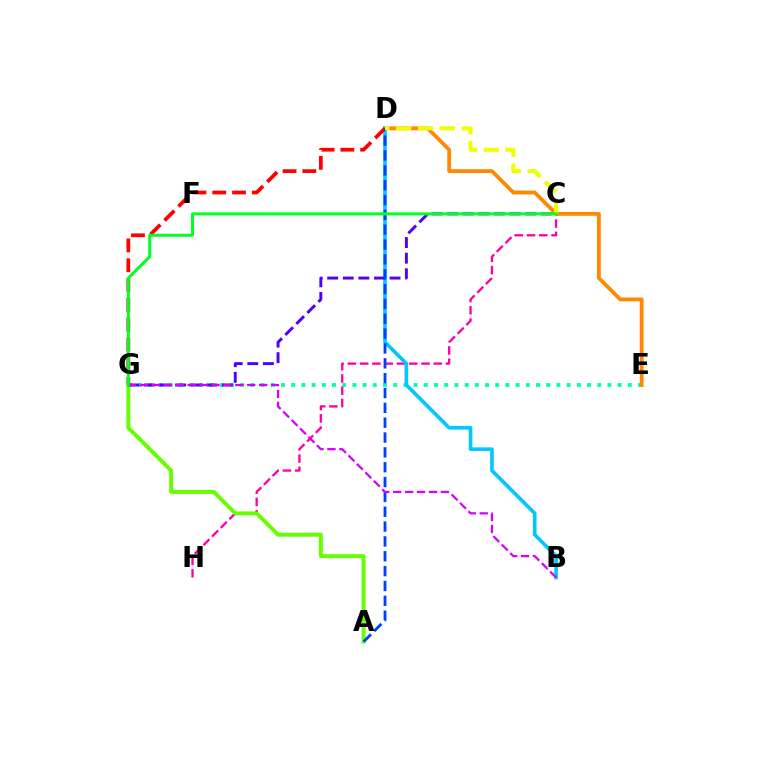{('E', 'G'): [{'color': '#00ffaf', 'line_style': 'dotted', 'thickness': 2.77}], ('C', 'H'): [{'color': '#ff00a0', 'line_style': 'dashed', 'thickness': 1.67}], ('D', 'E'): [{'color': '#ff8800', 'line_style': 'solid', 'thickness': 2.73}], ('B', 'D'): [{'color': '#00c7ff', 'line_style': 'solid', 'thickness': 2.61}], ('D', 'G'): [{'color': '#ff0000', 'line_style': 'dashed', 'thickness': 2.69}], ('A', 'G'): [{'color': '#66ff00', 'line_style': 'solid', 'thickness': 2.83}], ('C', 'G'): [{'color': '#4f00ff', 'line_style': 'dashed', 'thickness': 2.12}, {'color': '#00ff27', 'line_style': 'solid', 'thickness': 2.17}], ('A', 'D'): [{'color': '#003fff', 'line_style': 'dashed', 'thickness': 2.02}], ('B', 'G'): [{'color': '#d600ff', 'line_style': 'dashed', 'thickness': 1.62}], ('C', 'D'): [{'color': '#eeff00', 'line_style': 'dashed', 'thickness': 2.96}]}